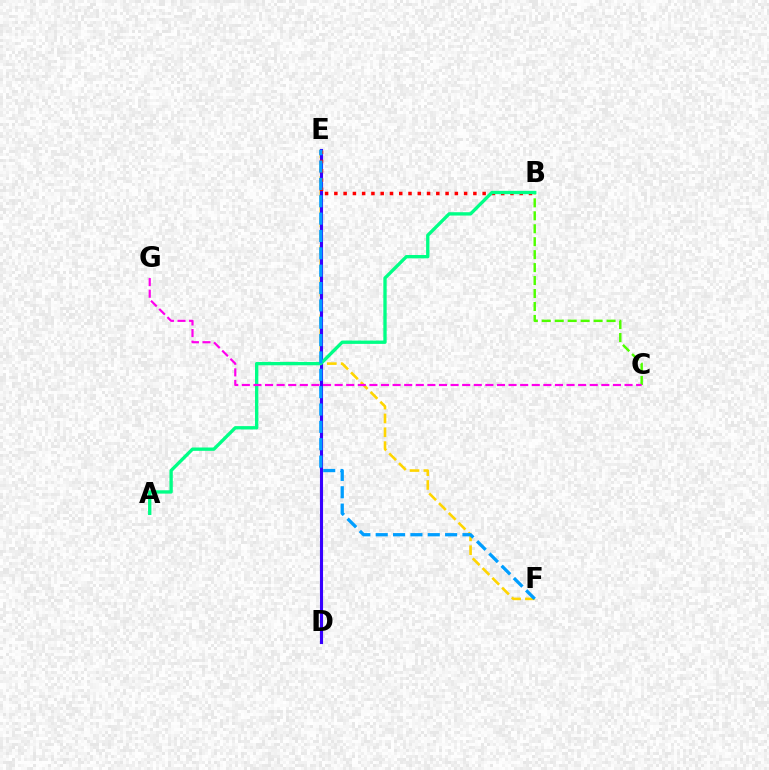{('E', 'F'): [{'color': '#ffd500', 'line_style': 'dashed', 'thickness': 1.88}, {'color': '#009eff', 'line_style': 'dashed', 'thickness': 2.36}], ('D', 'E'): [{'color': '#3700ff', 'line_style': 'solid', 'thickness': 2.23}], ('B', 'E'): [{'color': '#ff0000', 'line_style': 'dotted', 'thickness': 2.52}], ('B', 'C'): [{'color': '#4fff00', 'line_style': 'dashed', 'thickness': 1.76}], ('A', 'B'): [{'color': '#00ff86', 'line_style': 'solid', 'thickness': 2.4}], ('C', 'G'): [{'color': '#ff00ed', 'line_style': 'dashed', 'thickness': 1.58}]}